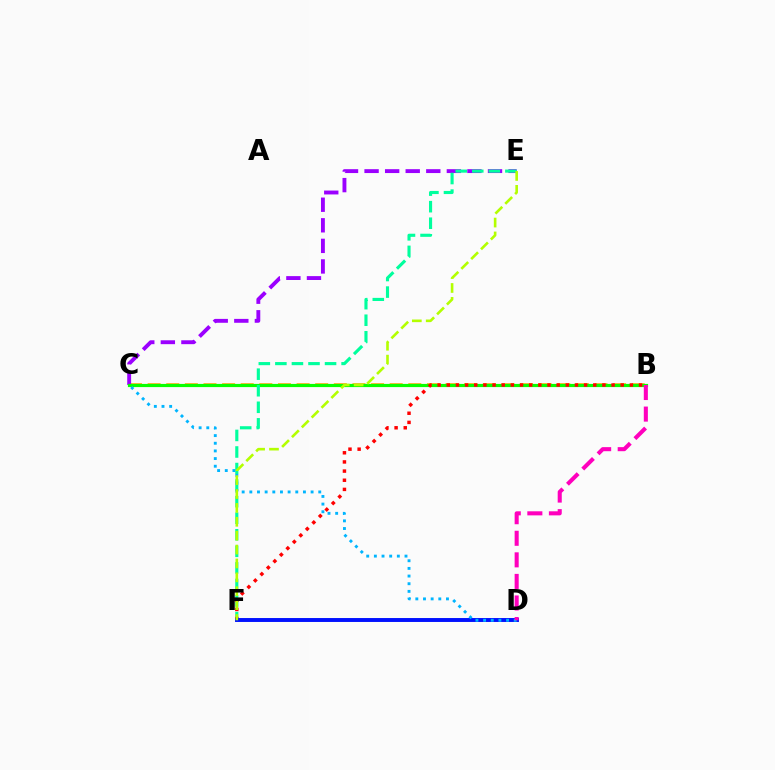{('B', 'C'): [{'color': '#ffa500', 'line_style': 'dashed', 'thickness': 2.53}, {'color': '#08ff00', 'line_style': 'solid', 'thickness': 2.29}], ('C', 'E'): [{'color': '#9b00ff', 'line_style': 'dashed', 'thickness': 2.79}], ('E', 'F'): [{'color': '#00ff9d', 'line_style': 'dashed', 'thickness': 2.25}, {'color': '#b3ff00', 'line_style': 'dashed', 'thickness': 1.89}], ('B', 'F'): [{'color': '#ff0000', 'line_style': 'dotted', 'thickness': 2.49}], ('D', 'F'): [{'color': '#0010ff', 'line_style': 'solid', 'thickness': 2.82}], ('C', 'D'): [{'color': '#00b5ff', 'line_style': 'dotted', 'thickness': 2.08}], ('B', 'D'): [{'color': '#ff00bd', 'line_style': 'dashed', 'thickness': 2.93}]}